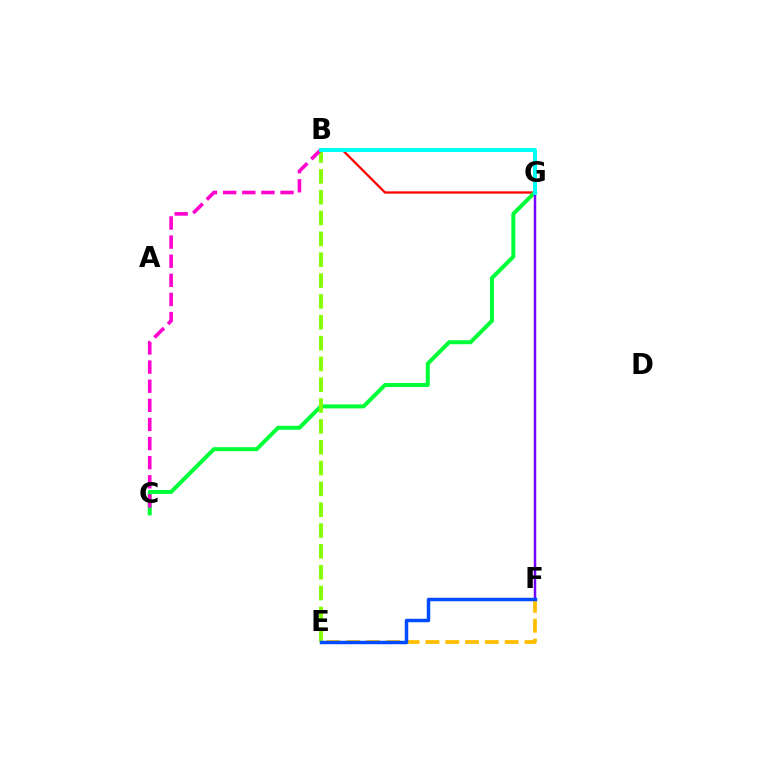{('B', 'G'): [{'color': '#ff0000', 'line_style': 'solid', 'thickness': 1.64}, {'color': '#00fff6', 'line_style': 'solid', 'thickness': 2.85}], ('C', 'G'): [{'color': '#00ff39', 'line_style': 'solid', 'thickness': 2.88}], ('E', 'F'): [{'color': '#ffbd00', 'line_style': 'dashed', 'thickness': 2.69}, {'color': '#004bff', 'line_style': 'solid', 'thickness': 2.5}], ('F', 'G'): [{'color': '#7200ff', 'line_style': 'solid', 'thickness': 1.79}], ('B', 'E'): [{'color': '#84ff00', 'line_style': 'dashed', 'thickness': 2.83}], ('B', 'C'): [{'color': '#ff00cf', 'line_style': 'dashed', 'thickness': 2.6}]}